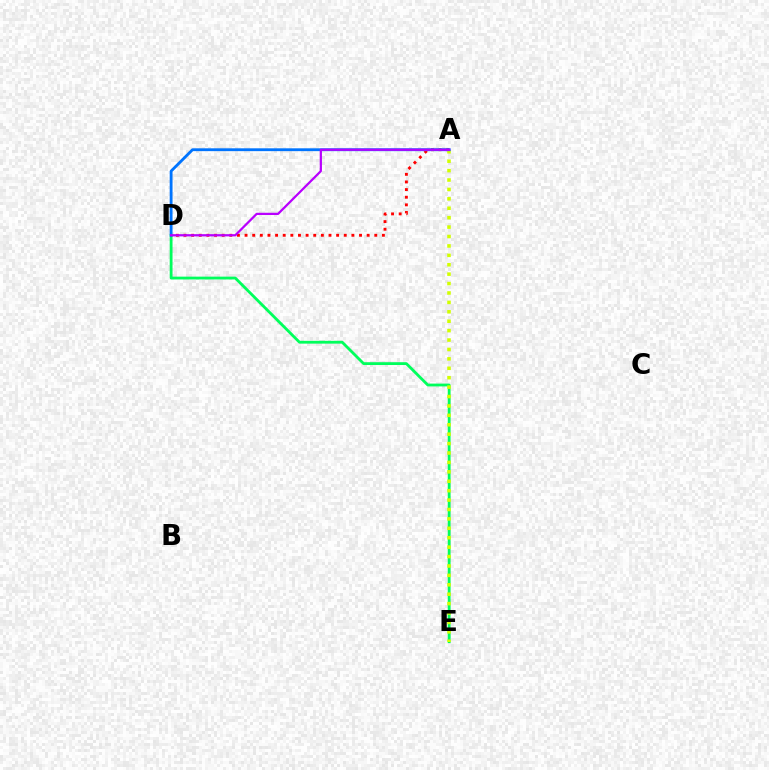{('D', 'E'): [{'color': '#00ff5c', 'line_style': 'solid', 'thickness': 2.03}], ('A', 'D'): [{'color': '#ff0000', 'line_style': 'dotted', 'thickness': 2.07}, {'color': '#0074ff', 'line_style': 'solid', 'thickness': 2.04}, {'color': '#b900ff', 'line_style': 'solid', 'thickness': 1.61}], ('A', 'E'): [{'color': '#d1ff00', 'line_style': 'dotted', 'thickness': 2.56}]}